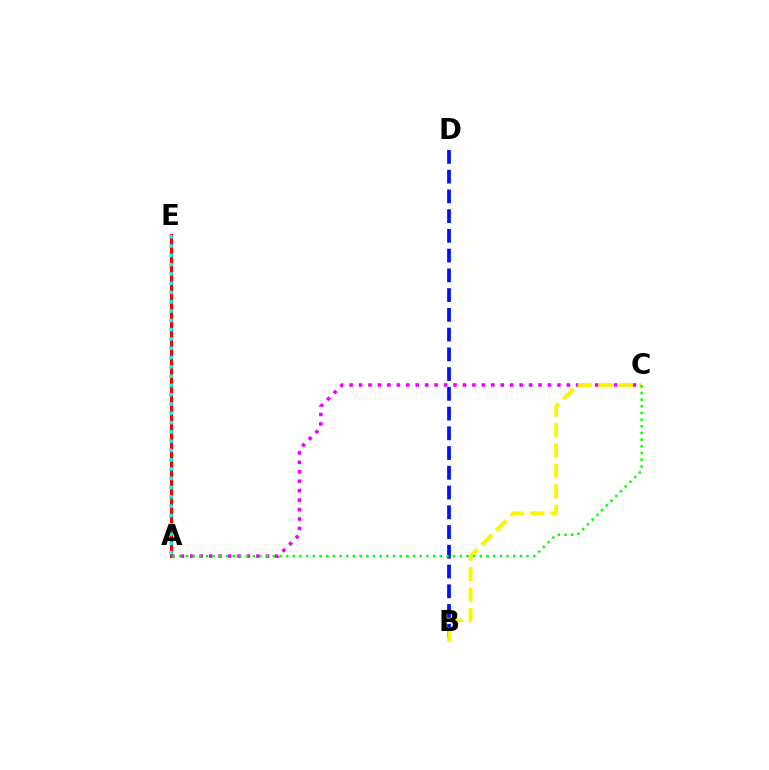{('A', 'E'): [{'color': '#ff0000', 'line_style': 'solid', 'thickness': 2.21}, {'color': '#00fff6', 'line_style': 'dotted', 'thickness': 2.52}], ('B', 'D'): [{'color': '#0010ff', 'line_style': 'dashed', 'thickness': 2.68}], ('A', 'C'): [{'color': '#ee00ff', 'line_style': 'dotted', 'thickness': 2.57}, {'color': '#08ff00', 'line_style': 'dotted', 'thickness': 1.81}], ('B', 'C'): [{'color': '#fcf500', 'line_style': 'dashed', 'thickness': 2.78}]}